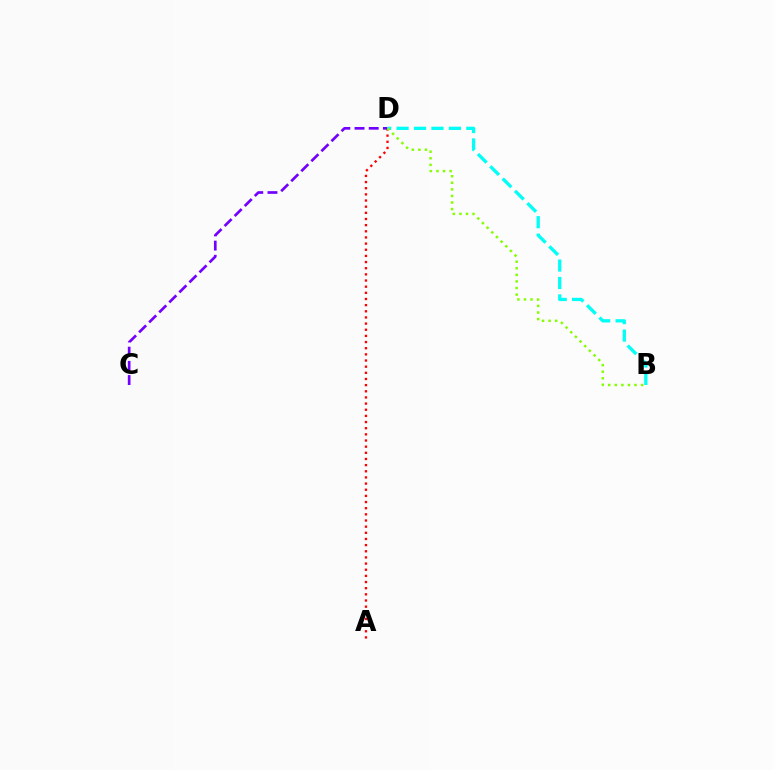{('A', 'D'): [{'color': '#ff0000', 'line_style': 'dotted', 'thickness': 1.67}], ('C', 'D'): [{'color': '#7200ff', 'line_style': 'dashed', 'thickness': 1.93}], ('B', 'D'): [{'color': '#00fff6', 'line_style': 'dashed', 'thickness': 2.37}, {'color': '#84ff00', 'line_style': 'dotted', 'thickness': 1.79}]}